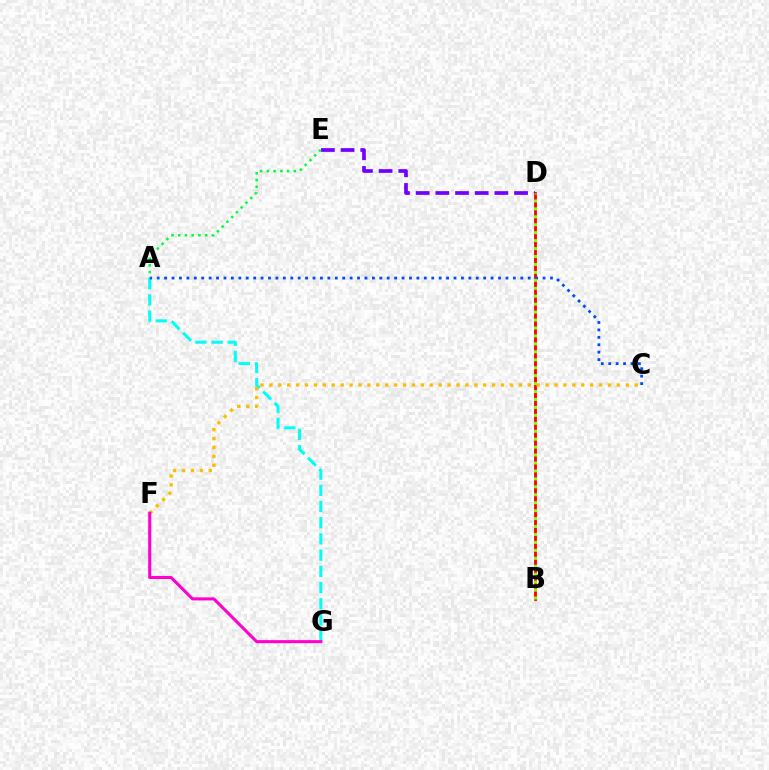{('B', 'D'): [{'color': '#ff0000', 'line_style': 'solid', 'thickness': 2.03}, {'color': '#84ff00', 'line_style': 'dotted', 'thickness': 2.16}], ('A', 'G'): [{'color': '#00fff6', 'line_style': 'dashed', 'thickness': 2.2}], ('C', 'F'): [{'color': '#ffbd00', 'line_style': 'dotted', 'thickness': 2.42}], ('D', 'E'): [{'color': '#7200ff', 'line_style': 'dashed', 'thickness': 2.67}], ('A', 'C'): [{'color': '#004bff', 'line_style': 'dotted', 'thickness': 2.02}], ('A', 'E'): [{'color': '#00ff39', 'line_style': 'dotted', 'thickness': 1.83}], ('F', 'G'): [{'color': '#ff00cf', 'line_style': 'solid', 'thickness': 2.21}]}